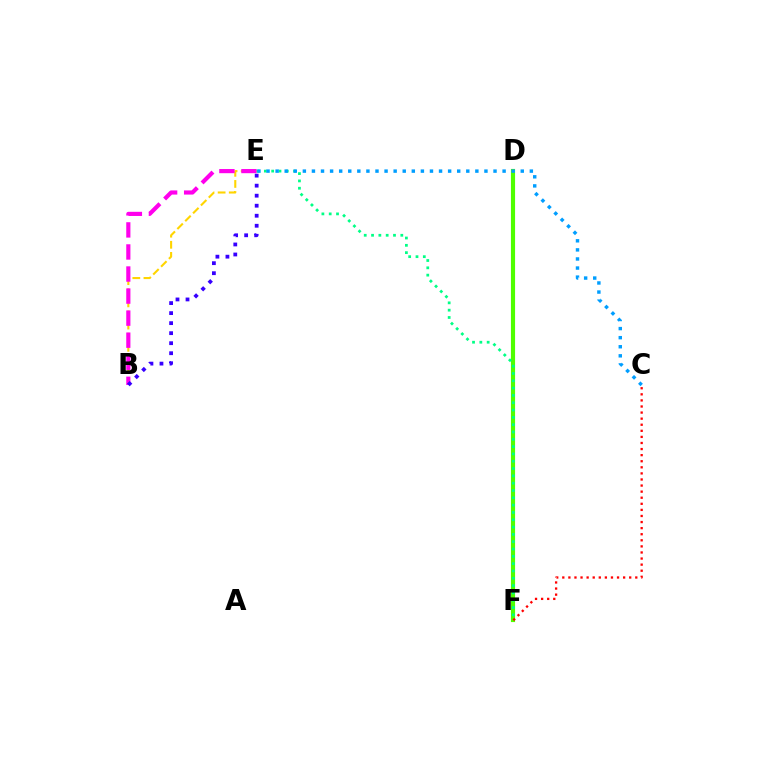{('D', 'F'): [{'color': '#4fff00', 'line_style': 'solid', 'thickness': 2.99}], ('B', 'E'): [{'color': '#ffd500', 'line_style': 'dashed', 'thickness': 1.51}, {'color': '#ff00ed', 'line_style': 'dashed', 'thickness': 3.0}, {'color': '#3700ff', 'line_style': 'dotted', 'thickness': 2.72}], ('E', 'F'): [{'color': '#00ff86', 'line_style': 'dotted', 'thickness': 1.99}], ('C', 'F'): [{'color': '#ff0000', 'line_style': 'dotted', 'thickness': 1.65}], ('C', 'E'): [{'color': '#009eff', 'line_style': 'dotted', 'thickness': 2.47}]}